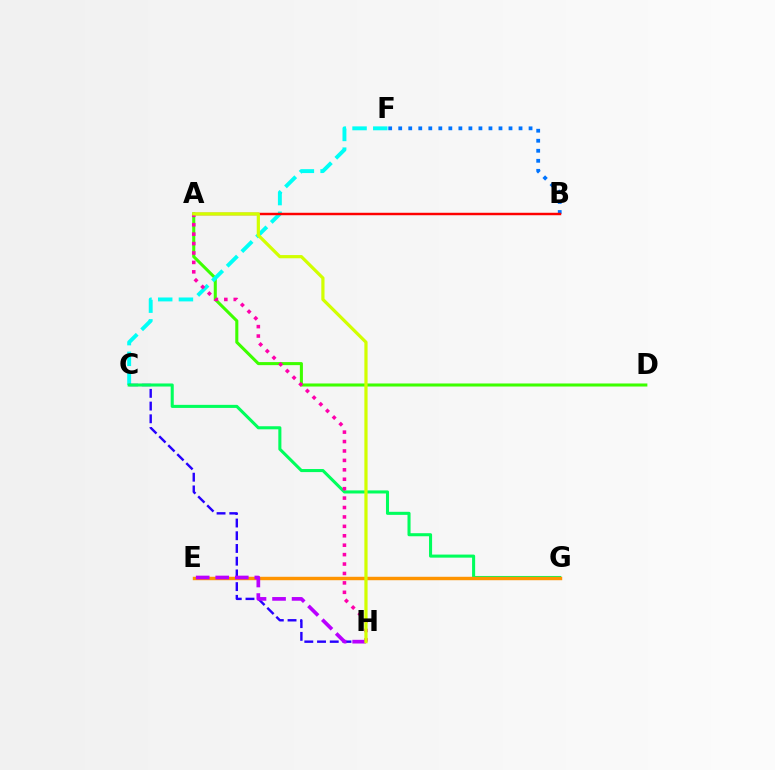{('A', 'D'): [{'color': '#3dff00', 'line_style': 'solid', 'thickness': 2.2}], ('C', 'F'): [{'color': '#00fff6', 'line_style': 'dashed', 'thickness': 2.81}], ('C', 'H'): [{'color': '#2500ff', 'line_style': 'dashed', 'thickness': 1.73}], ('C', 'G'): [{'color': '#00ff5c', 'line_style': 'solid', 'thickness': 2.21}], ('B', 'F'): [{'color': '#0074ff', 'line_style': 'dotted', 'thickness': 2.72}], ('E', 'G'): [{'color': '#ff9400', 'line_style': 'solid', 'thickness': 2.47}], ('A', 'B'): [{'color': '#ff0000', 'line_style': 'solid', 'thickness': 1.76}], ('E', 'H'): [{'color': '#b900ff', 'line_style': 'dashed', 'thickness': 2.66}], ('A', 'H'): [{'color': '#ff00ac', 'line_style': 'dotted', 'thickness': 2.56}, {'color': '#d1ff00', 'line_style': 'solid', 'thickness': 2.31}]}